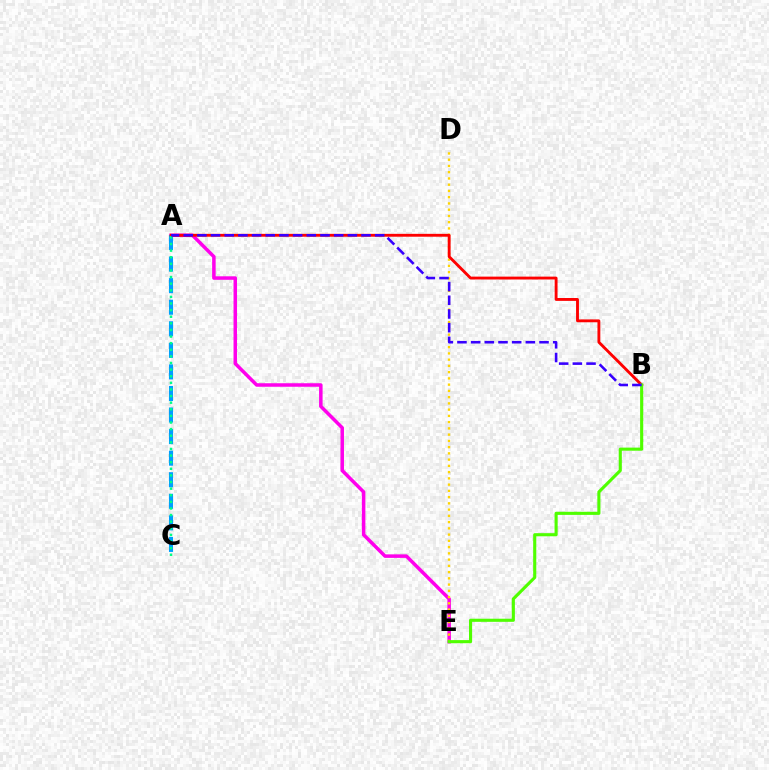{('A', 'E'): [{'color': '#ff00ed', 'line_style': 'solid', 'thickness': 2.53}], ('A', 'C'): [{'color': '#009eff', 'line_style': 'dashed', 'thickness': 2.93}, {'color': '#00ff86', 'line_style': 'dotted', 'thickness': 1.8}], ('D', 'E'): [{'color': '#ffd500', 'line_style': 'dotted', 'thickness': 1.7}], ('A', 'B'): [{'color': '#ff0000', 'line_style': 'solid', 'thickness': 2.06}, {'color': '#3700ff', 'line_style': 'dashed', 'thickness': 1.86}], ('B', 'E'): [{'color': '#4fff00', 'line_style': 'solid', 'thickness': 2.24}]}